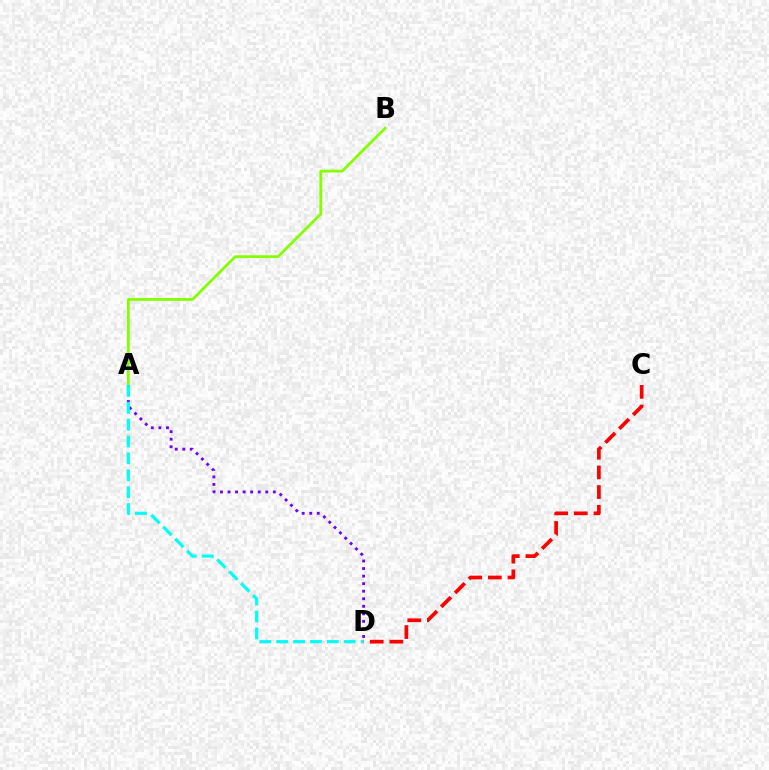{('A', 'B'): [{'color': '#84ff00', 'line_style': 'solid', 'thickness': 2.01}], ('A', 'D'): [{'color': '#7200ff', 'line_style': 'dotted', 'thickness': 2.05}, {'color': '#00fff6', 'line_style': 'dashed', 'thickness': 2.29}], ('C', 'D'): [{'color': '#ff0000', 'line_style': 'dashed', 'thickness': 2.67}]}